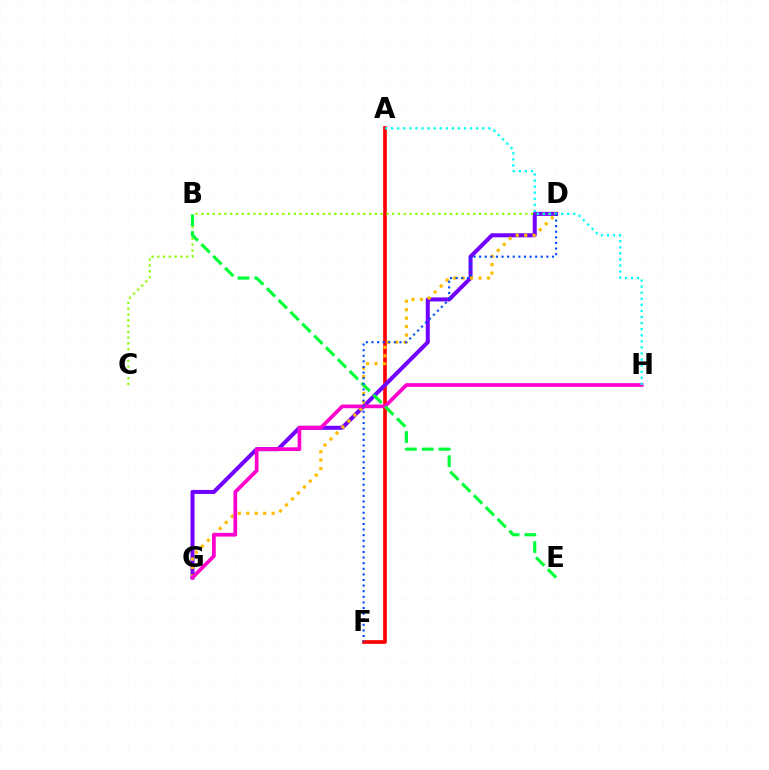{('A', 'F'): [{'color': '#ff0000', 'line_style': 'solid', 'thickness': 2.63}], ('D', 'G'): [{'color': '#7200ff', 'line_style': 'solid', 'thickness': 2.9}, {'color': '#ffbd00', 'line_style': 'dotted', 'thickness': 2.29}], ('C', 'D'): [{'color': '#84ff00', 'line_style': 'dotted', 'thickness': 1.57}], ('G', 'H'): [{'color': '#ff00cf', 'line_style': 'solid', 'thickness': 2.67}], ('B', 'E'): [{'color': '#00ff39', 'line_style': 'dashed', 'thickness': 2.27}], ('A', 'H'): [{'color': '#00fff6', 'line_style': 'dotted', 'thickness': 1.65}], ('D', 'F'): [{'color': '#004bff', 'line_style': 'dotted', 'thickness': 1.52}]}